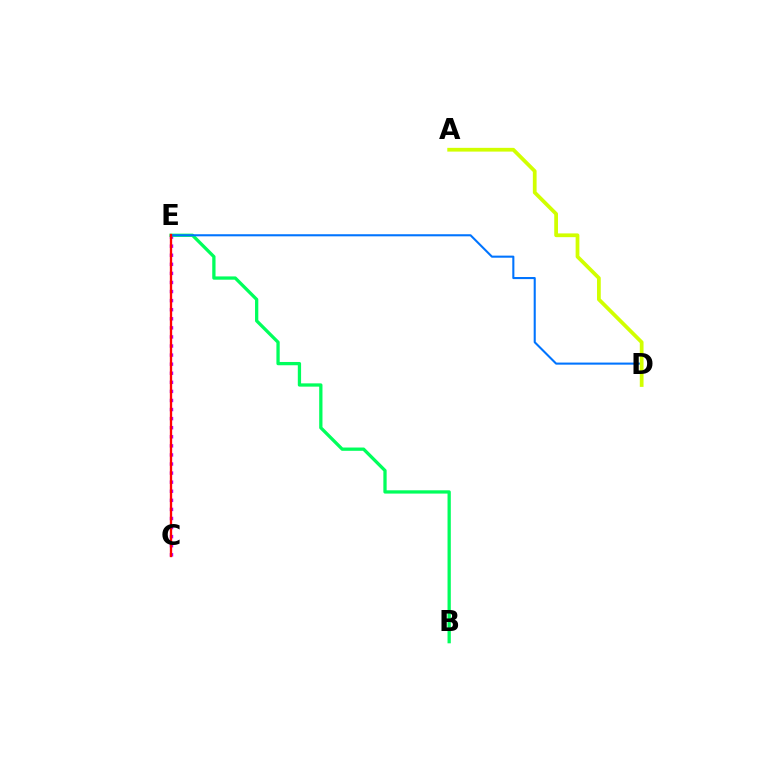{('C', 'E'): [{'color': '#b900ff', 'line_style': 'dotted', 'thickness': 2.47}, {'color': '#ff0000', 'line_style': 'solid', 'thickness': 1.67}], ('B', 'E'): [{'color': '#00ff5c', 'line_style': 'solid', 'thickness': 2.36}], ('D', 'E'): [{'color': '#0074ff', 'line_style': 'solid', 'thickness': 1.5}], ('A', 'D'): [{'color': '#d1ff00', 'line_style': 'solid', 'thickness': 2.7}]}